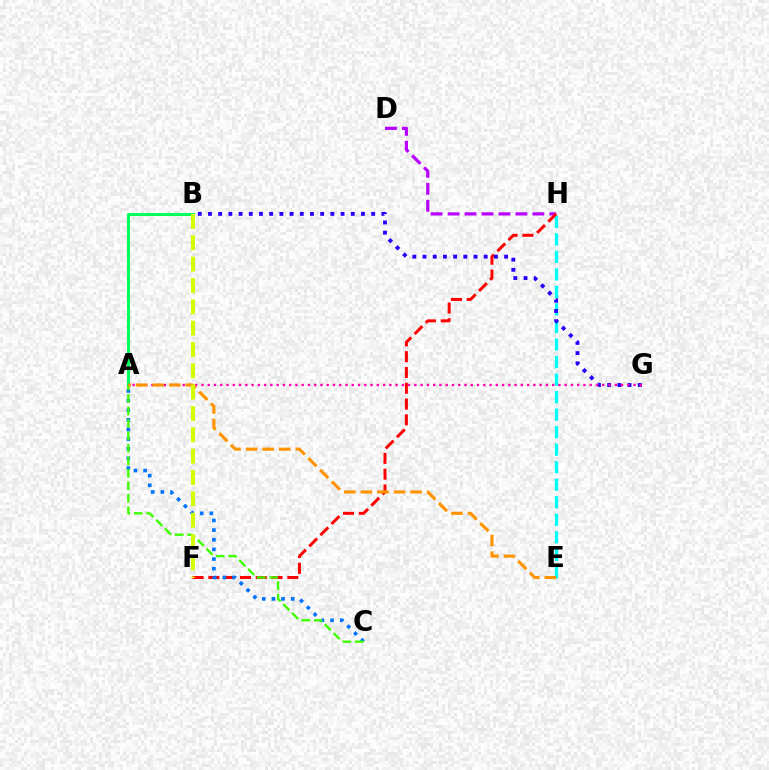{('E', 'H'): [{'color': '#00fff6', 'line_style': 'dashed', 'thickness': 2.38}], ('D', 'H'): [{'color': '#b900ff', 'line_style': 'dashed', 'thickness': 2.3}], ('F', 'H'): [{'color': '#ff0000', 'line_style': 'dashed', 'thickness': 2.15}], ('A', 'B'): [{'color': '#00ff5c', 'line_style': 'solid', 'thickness': 2.21}], ('A', 'C'): [{'color': '#0074ff', 'line_style': 'dotted', 'thickness': 2.62}, {'color': '#3dff00', 'line_style': 'dashed', 'thickness': 1.69}], ('B', 'G'): [{'color': '#2500ff', 'line_style': 'dotted', 'thickness': 2.77}], ('A', 'G'): [{'color': '#ff00ac', 'line_style': 'dotted', 'thickness': 1.7}], ('A', 'E'): [{'color': '#ff9400', 'line_style': 'dashed', 'thickness': 2.25}], ('B', 'F'): [{'color': '#d1ff00', 'line_style': 'dashed', 'thickness': 2.9}]}